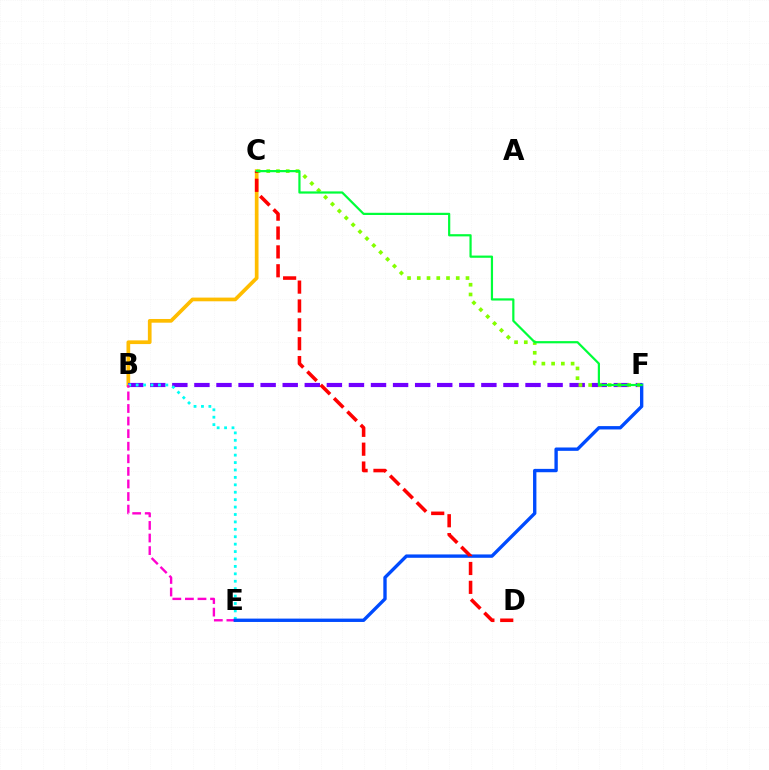{('B', 'C'): [{'color': '#ffbd00', 'line_style': 'solid', 'thickness': 2.66}], ('B', 'F'): [{'color': '#7200ff', 'line_style': 'dashed', 'thickness': 3.0}], ('B', 'E'): [{'color': '#00fff6', 'line_style': 'dotted', 'thickness': 2.02}, {'color': '#ff00cf', 'line_style': 'dashed', 'thickness': 1.71}], ('C', 'F'): [{'color': '#84ff00', 'line_style': 'dotted', 'thickness': 2.65}, {'color': '#00ff39', 'line_style': 'solid', 'thickness': 1.59}], ('E', 'F'): [{'color': '#004bff', 'line_style': 'solid', 'thickness': 2.42}], ('C', 'D'): [{'color': '#ff0000', 'line_style': 'dashed', 'thickness': 2.56}]}